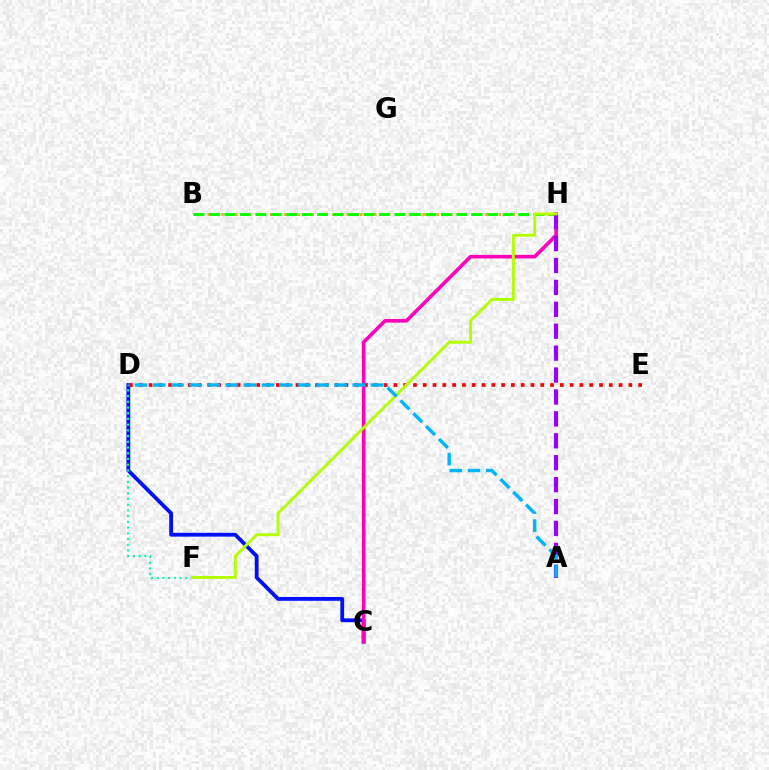{('B', 'H'): [{'color': '#ffa500', 'line_style': 'dotted', 'thickness': 1.88}, {'color': '#08ff00', 'line_style': 'dashed', 'thickness': 2.1}], ('C', 'D'): [{'color': '#0010ff', 'line_style': 'solid', 'thickness': 2.75}], ('D', 'E'): [{'color': '#ff0000', 'line_style': 'dotted', 'thickness': 2.66}], ('C', 'H'): [{'color': '#ff00bd', 'line_style': 'solid', 'thickness': 2.58}], ('D', 'F'): [{'color': '#00ff9d', 'line_style': 'dotted', 'thickness': 1.55}], ('A', 'H'): [{'color': '#9b00ff', 'line_style': 'dashed', 'thickness': 2.98}], ('F', 'H'): [{'color': '#b3ff00', 'line_style': 'solid', 'thickness': 2.09}], ('A', 'D'): [{'color': '#00b5ff', 'line_style': 'dashed', 'thickness': 2.46}]}